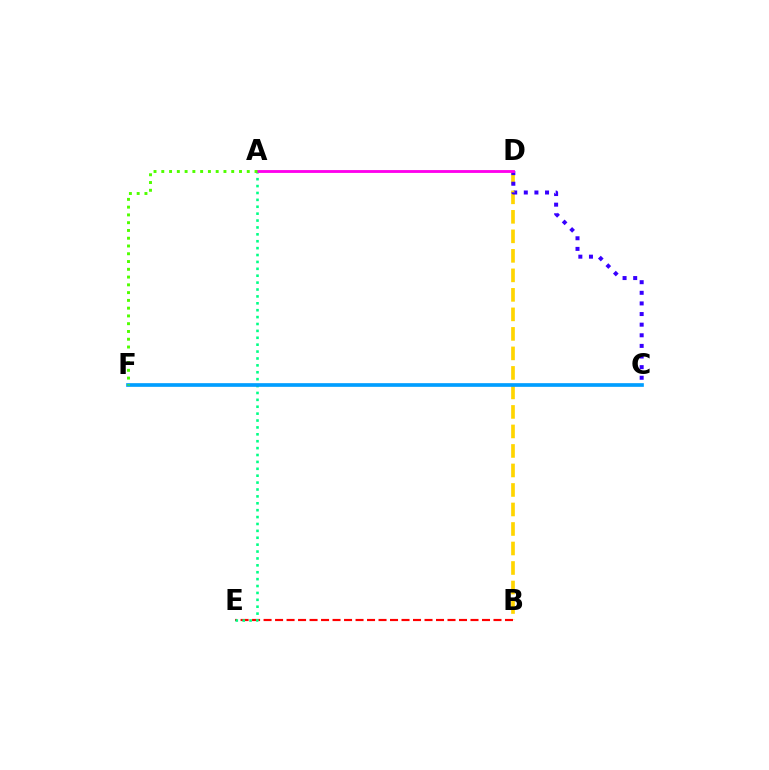{('B', 'D'): [{'color': '#ffd500', 'line_style': 'dashed', 'thickness': 2.65}], ('C', 'D'): [{'color': '#3700ff', 'line_style': 'dotted', 'thickness': 2.88}], ('B', 'E'): [{'color': '#ff0000', 'line_style': 'dashed', 'thickness': 1.56}], ('A', 'E'): [{'color': '#00ff86', 'line_style': 'dotted', 'thickness': 1.87}], ('A', 'D'): [{'color': '#ff00ed', 'line_style': 'solid', 'thickness': 2.05}], ('C', 'F'): [{'color': '#009eff', 'line_style': 'solid', 'thickness': 2.65}], ('A', 'F'): [{'color': '#4fff00', 'line_style': 'dotted', 'thickness': 2.11}]}